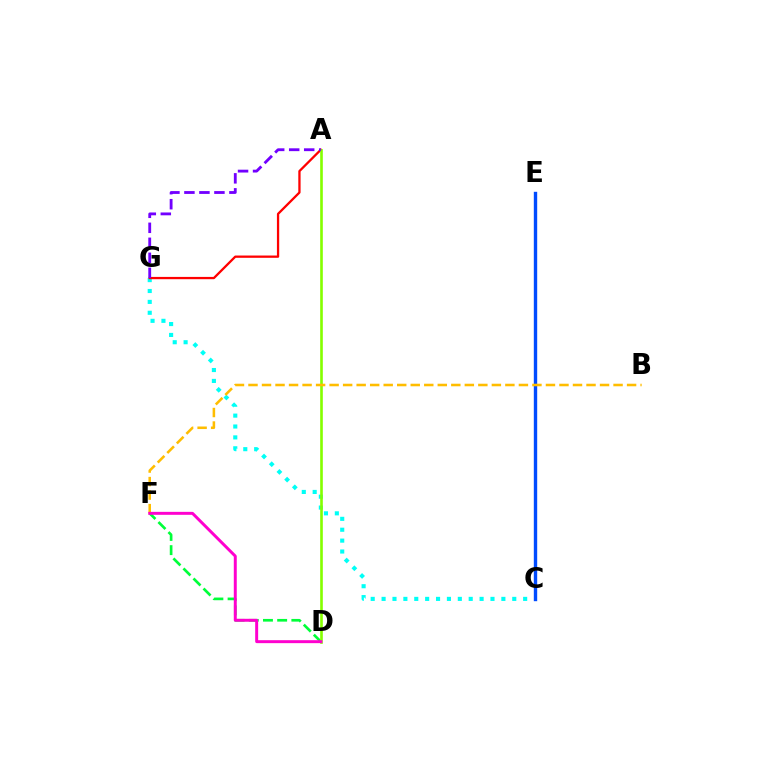{('D', 'F'): [{'color': '#00ff39', 'line_style': 'dashed', 'thickness': 1.93}, {'color': '#ff00cf', 'line_style': 'solid', 'thickness': 2.13}], ('C', 'G'): [{'color': '#00fff6', 'line_style': 'dotted', 'thickness': 2.96}], ('A', 'G'): [{'color': '#ff0000', 'line_style': 'solid', 'thickness': 1.64}, {'color': '#7200ff', 'line_style': 'dashed', 'thickness': 2.04}], ('A', 'D'): [{'color': '#84ff00', 'line_style': 'solid', 'thickness': 1.89}], ('C', 'E'): [{'color': '#004bff', 'line_style': 'solid', 'thickness': 2.43}], ('B', 'F'): [{'color': '#ffbd00', 'line_style': 'dashed', 'thickness': 1.84}]}